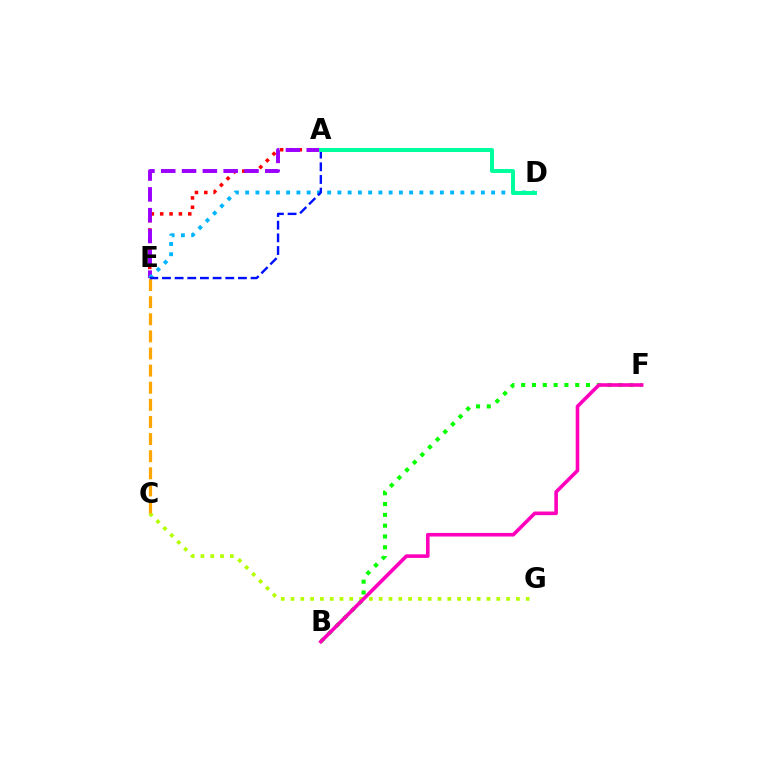{('C', 'G'): [{'color': '#b3ff00', 'line_style': 'dotted', 'thickness': 2.66}], ('A', 'E'): [{'color': '#ff0000', 'line_style': 'dotted', 'thickness': 2.54}, {'color': '#9b00ff', 'line_style': 'dashed', 'thickness': 2.83}, {'color': '#0010ff', 'line_style': 'dashed', 'thickness': 1.72}], ('B', 'F'): [{'color': '#08ff00', 'line_style': 'dotted', 'thickness': 2.94}, {'color': '#ff00bd', 'line_style': 'solid', 'thickness': 2.6}], ('C', 'E'): [{'color': '#ffa500', 'line_style': 'dashed', 'thickness': 2.32}], ('D', 'E'): [{'color': '#00b5ff', 'line_style': 'dotted', 'thickness': 2.78}], ('A', 'D'): [{'color': '#00ff9d', 'line_style': 'solid', 'thickness': 2.89}]}